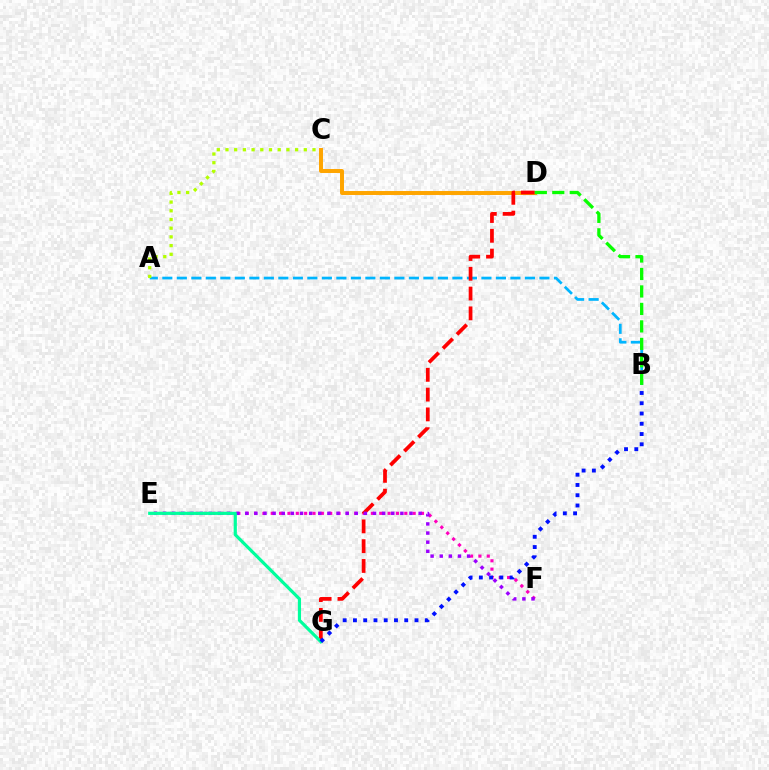{('C', 'D'): [{'color': '#ffa500', 'line_style': 'solid', 'thickness': 2.85}], ('A', 'B'): [{'color': '#00b5ff', 'line_style': 'dashed', 'thickness': 1.97}], ('E', 'F'): [{'color': '#ff00bd', 'line_style': 'dotted', 'thickness': 2.27}, {'color': '#9b00ff', 'line_style': 'dotted', 'thickness': 2.48}], ('A', 'C'): [{'color': '#b3ff00', 'line_style': 'dotted', 'thickness': 2.36}], ('D', 'G'): [{'color': '#ff0000', 'line_style': 'dashed', 'thickness': 2.69}], ('B', 'D'): [{'color': '#08ff00', 'line_style': 'dashed', 'thickness': 2.37}], ('E', 'G'): [{'color': '#00ff9d', 'line_style': 'solid', 'thickness': 2.29}], ('B', 'G'): [{'color': '#0010ff', 'line_style': 'dotted', 'thickness': 2.79}]}